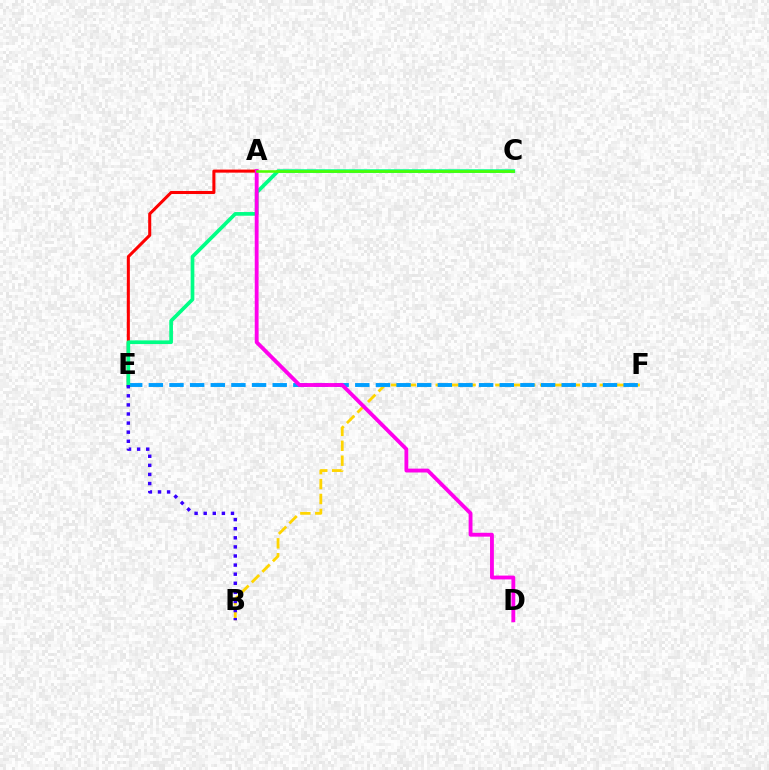{('B', 'F'): [{'color': '#ffd500', 'line_style': 'dashed', 'thickness': 2.03}], ('E', 'F'): [{'color': '#009eff', 'line_style': 'dashed', 'thickness': 2.8}], ('A', 'E'): [{'color': '#ff0000', 'line_style': 'solid', 'thickness': 2.19}], ('C', 'E'): [{'color': '#00ff86', 'line_style': 'solid', 'thickness': 2.65}], ('A', 'D'): [{'color': '#ff00ed', 'line_style': 'solid', 'thickness': 2.77}], ('B', 'E'): [{'color': '#3700ff', 'line_style': 'dotted', 'thickness': 2.47}], ('A', 'C'): [{'color': '#4fff00', 'line_style': 'solid', 'thickness': 1.83}]}